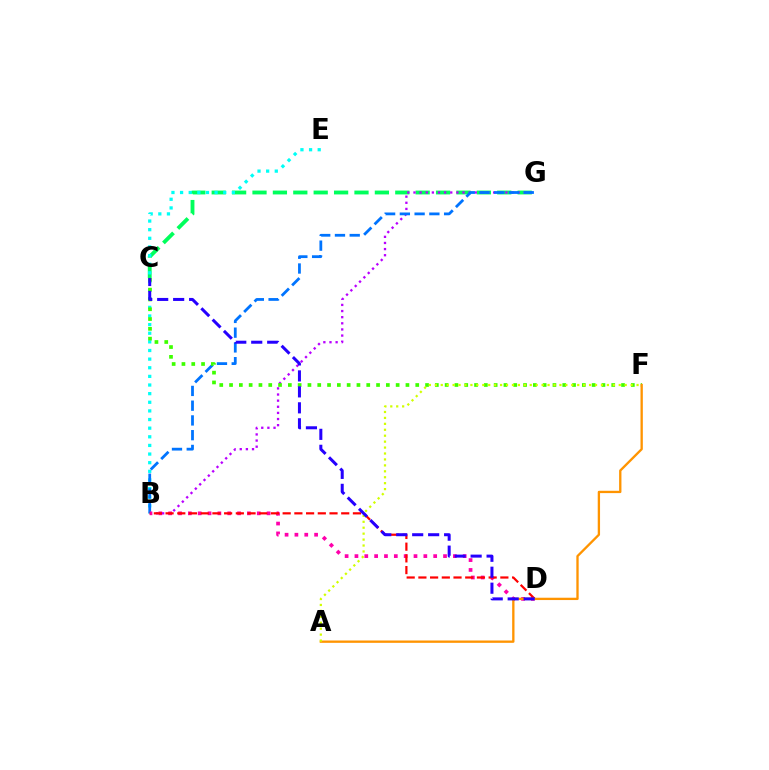{('C', 'G'): [{'color': '#00ff5c', 'line_style': 'dashed', 'thickness': 2.77}], ('B', 'E'): [{'color': '#00fff6', 'line_style': 'dotted', 'thickness': 2.34}], ('B', 'G'): [{'color': '#b900ff', 'line_style': 'dotted', 'thickness': 1.67}, {'color': '#0074ff', 'line_style': 'dashed', 'thickness': 2.0}], ('B', 'D'): [{'color': '#ff00ac', 'line_style': 'dotted', 'thickness': 2.67}, {'color': '#ff0000', 'line_style': 'dashed', 'thickness': 1.59}], ('C', 'F'): [{'color': '#3dff00', 'line_style': 'dotted', 'thickness': 2.66}], ('A', 'F'): [{'color': '#ff9400', 'line_style': 'solid', 'thickness': 1.68}, {'color': '#d1ff00', 'line_style': 'dotted', 'thickness': 1.61}], ('C', 'D'): [{'color': '#2500ff', 'line_style': 'dashed', 'thickness': 2.17}]}